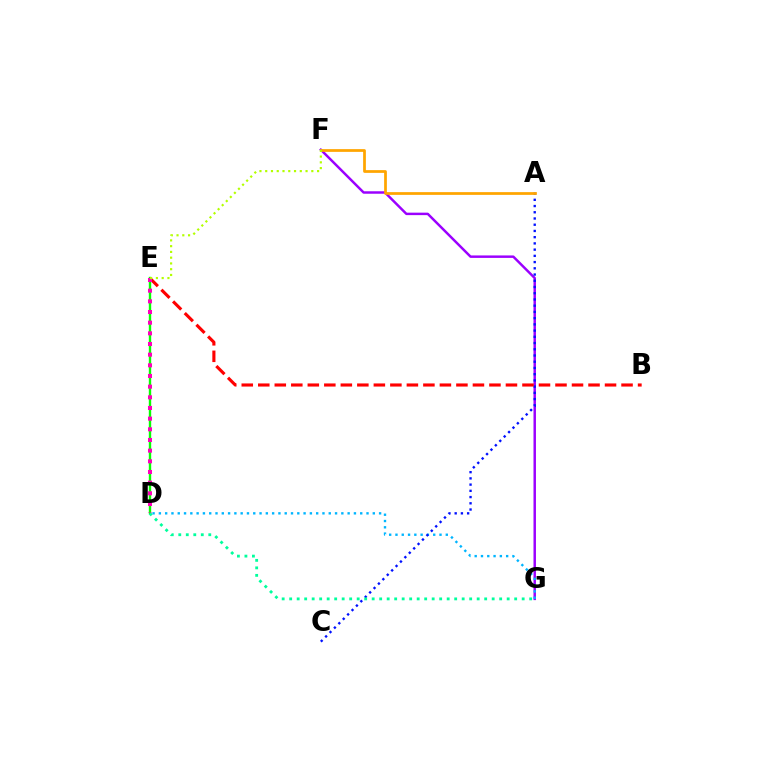{('F', 'G'): [{'color': '#9b00ff', 'line_style': 'solid', 'thickness': 1.78}], ('D', 'G'): [{'color': '#00b5ff', 'line_style': 'dotted', 'thickness': 1.71}, {'color': '#00ff9d', 'line_style': 'dotted', 'thickness': 2.04}], ('A', 'C'): [{'color': '#0010ff', 'line_style': 'dotted', 'thickness': 1.69}], ('D', 'E'): [{'color': '#08ff00', 'line_style': 'solid', 'thickness': 1.71}, {'color': '#ff00bd', 'line_style': 'dotted', 'thickness': 2.9}], ('B', 'E'): [{'color': '#ff0000', 'line_style': 'dashed', 'thickness': 2.24}], ('A', 'F'): [{'color': '#ffa500', 'line_style': 'solid', 'thickness': 1.98}], ('E', 'F'): [{'color': '#b3ff00', 'line_style': 'dotted', 'thickness': 1.57}]}